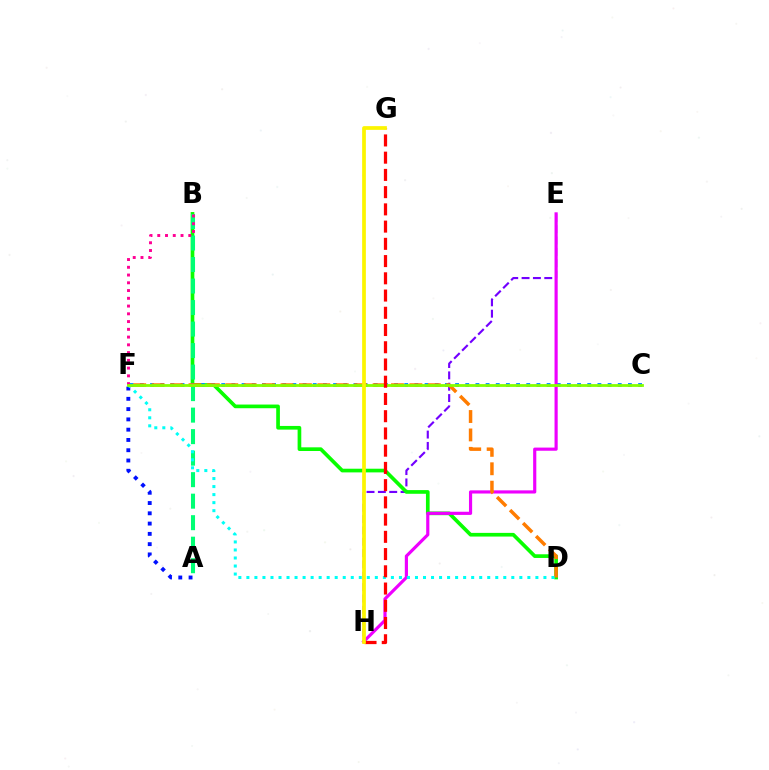{('E', 'H'): [{'color': '#7200ff', 'line_style': 'dashed', 'thickness': 1.54}, {'color': '#ee00ff', 'line_style': 'solid', 'thickness': 2.28}], ('A', 'F'): [{'color': '#0010ff', 'line_style': 'dotted', 'thickness': 2.79}], ('B', 'D'): [{'color': '#08ff00', 'line_style': 'solid', 'thickness': 2.65}], ('C', 'F'): [{'color': '#008cff', 'line_style': 'dotted', 'thickness': 2.76}, {'color': '#84ff00', 'line_style': 'solid', 'thickness': 2.01}], ('A', 'B'): [{'color': '#00ff74', 'line_style': 'dashed', 'thickness': 2.92}], ('D', 'F'): [{'color': '#ff7c00', 'line_style': 'dashed', 'thickness': 2.5}, {'color': '#00fff6', 'line_style': 'dotted', 'thickness': 2.18}], ('B', 'F'): [{'color': '#ff0094', 'line_style': 'dotted', 'thickness': 2.11}], ('G', 'H'): [{'color': '#ff0000', 'line_style': 'dashed', 'thickness': 2.34}, {'color': '#fcf500', 'line_style': 'solid', 'thickness': 2.68}]}